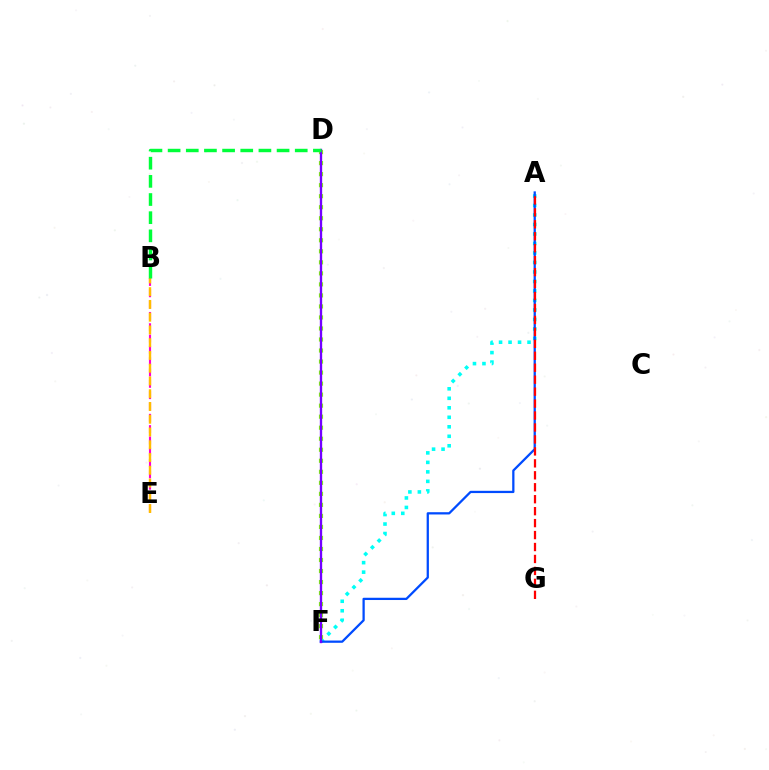{('A', 'F'): [{'color': '#00fff6', 'line_style': 'dotted', 'thickness': 2.58}, {'color': '#004bff', 'line_style': 'solid', 'thickness': 1.63}], ('D', 'F'): [{'color': '#84ff00', 'line_style': 'dotted', 'thickness': 3.0}, {'color': '#7200ff', 'line_style': 'solid', 'thickness': 1.68}], ('B', 'E'): [{'color': '#ff00cf', 'line_style': 'dashed', 'thickness': 1.54}, {'color': '#ffbd00', 'line_style': 'dashed', 'thickness': 1.73}], ('B', 'D'): [{'color': '#00ff39', 'line_style': 'dashed', 'thickness': 2.47}], ('A', 'G'): [{'color': '#ff0000', 'line_style': 'dashed', 'thickness': 1.62}]}